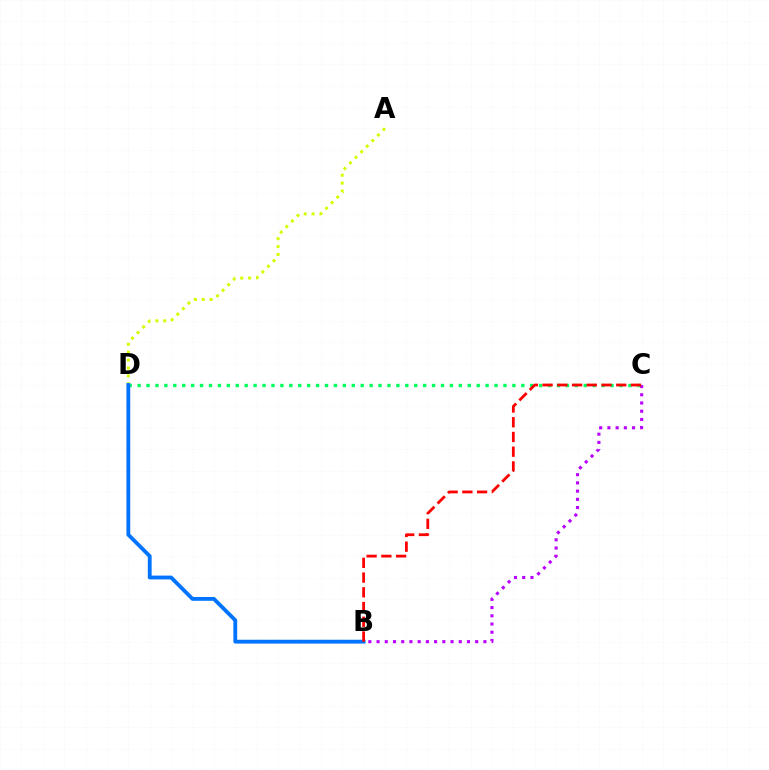{('C', 'D'): [{'color': '#00ff5c', 'line_style': 'dotted', 'thickness': 2.42}], ('A', 'D'): [{'color': '#d1ff00', 'line_style': 'dotted', 'thickness': 2.14}], ('B', 'D'): [{'color': '#0074ff', 'line_style': 'solid', 'thickness': 2.76}], ('B', 'C'): [{'color': '#b900ff', 'line_style': 'dotted', 'thickness': 2.23}, {'color': '#ff0000', 'line_style': 'dashed', 'thickness': 2.0}]}